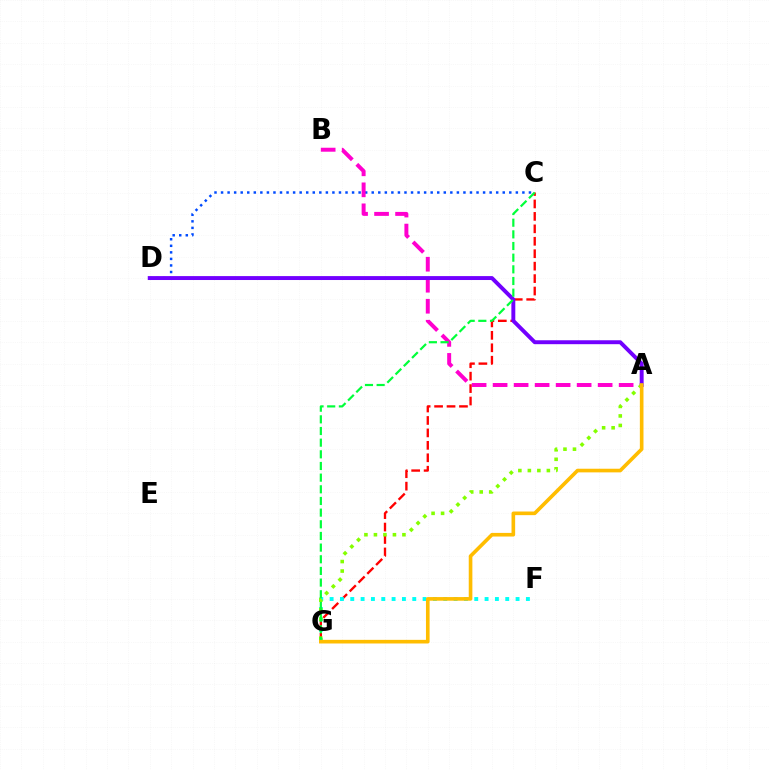{('C', 'D'): [{'color': '#004bff', 'line_style': 'dotted', 'thickness': 1.78}], ('A', 'B'): [{'color': '#ff00cf', 'line_style': 'dashed', 'thickness': 2.85}], ('C', 'G'): [{'color': '#ff0000', 'line_style': 'dashed', 'thickness': 1.69}, {'color': '#00ff39', 'line_style': 'dashed', 'thickness': 1.58}], ('F', 'G'): [{'color': '#00fff6', 'line_style': 'dotted', 'thickness': 2.81}], ('A', 'D'): [{'color': '#7200ff', 'line_style': 'solid', 'thickness': 2.83}], ('A', 'G'): [{'color': '#84ff00', 'line_style': 'dotted', 'thickness': 2.58}, {'color': '#ffbd00', 'line_style': 'solid', 'thickness': 2.62}]}